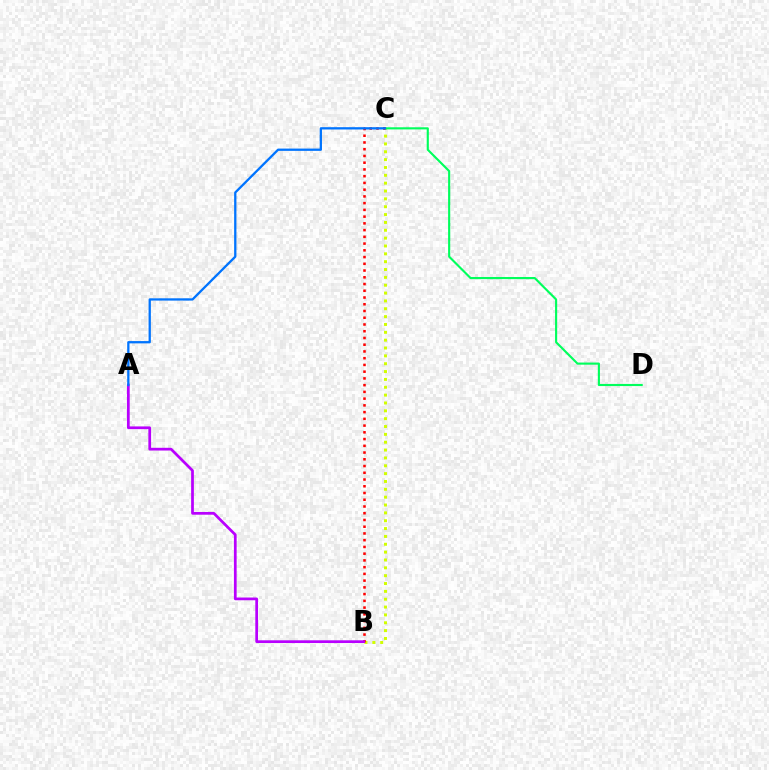{('B', 'C'): [{'color': '#d1ff00', 'line_style': 'dotted', 'thickness': 2.13}, {'color': '#ff0000', 'line_style': 'dotted', 'thickness': 1.83}], ('C', 'D'): [{'color': '#00ff5c', 'line_style': 'solid', 'thickness': 1.53}], ('A', 'B'): [{'color': '#b900ff', 'line_style': 'solid', 'thickness': 1.96}], ('A', 'C'): [{'color': '#0074ff', 'line_style': 'solid', 'thickness': 1.65}]}